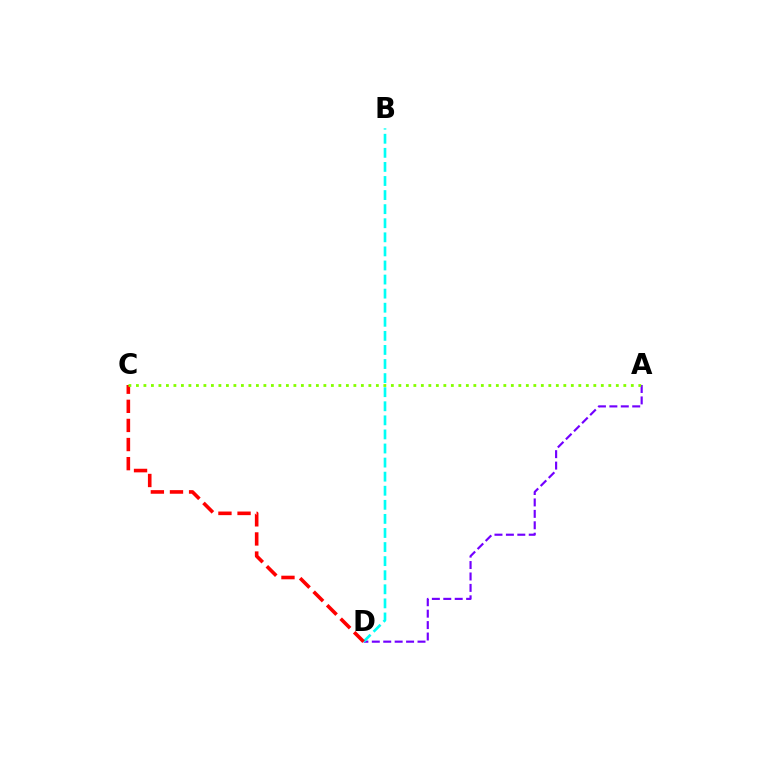{('A', 'D'): [{'color': '#7200ff', 'line_style': 'dashed', 'thickness': 1.55}], ('B', 'D'): [{'color': '#00fff6', 'line_style': 'dashed', 'thickness': 1.91}], ('C', 'D'): [{'color': '#ff0000', 'line_style': 'dashed', 'thickness': 2.6}], ('A', 'C'): [{'color': '#84ff00', 'line_style': 'dotted', 'thickness': 2.04}]}